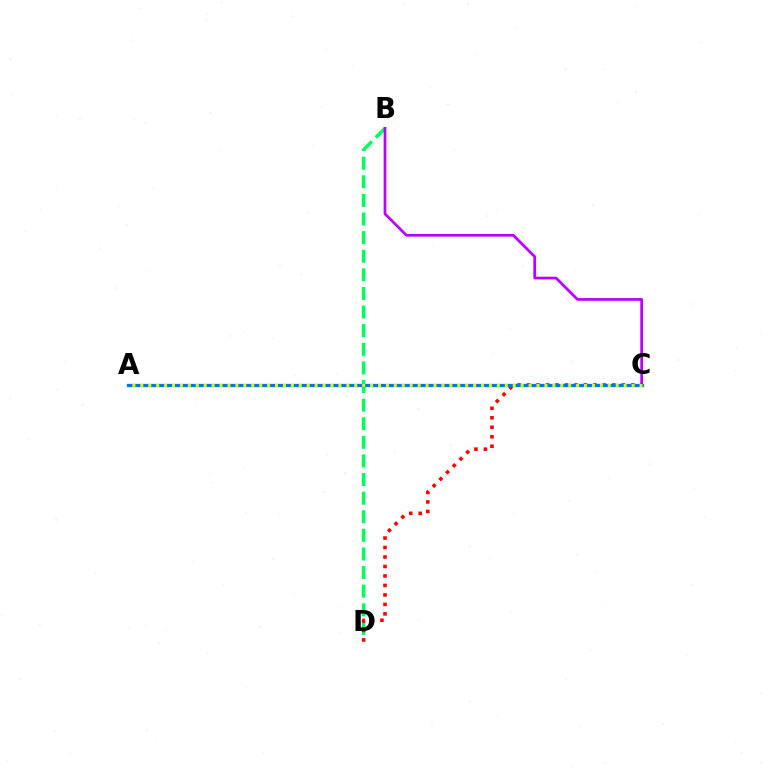{('B', 'D'): [{'color': '#00ff5c', 'line_style': 'dashed', 'thickness': 2.53}], ('B', 'C'): [{'color': '#b900ff', 'line_style': 'solid', 'thickness': 1.96}], ('C', 'D'): [{'color': '#ff0000', 'line_style': 'dotted', 'thickness': 2.58}], ('A', 'C'): [{'color': '#0074ff', 'line_style': 'solid', 'thickness': 2.37}, {'color': '#d1ff00', 'line_style': 'dotted', 'thickness': 2.15}]}